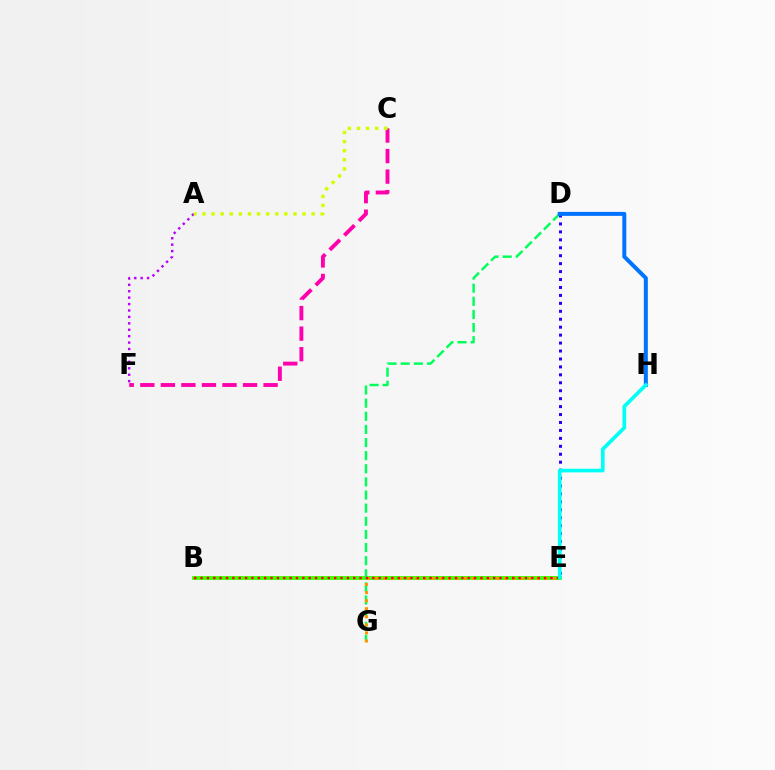{('B', 'E'): [{'color': '#3dff00', 'line_style': 'solid', 'thickness': 2.78}, {'color': '#ff0000', 'line_style': 'dotted', 'thickness': 1.73}], ('D', 'E'): [{'color': '#2500ff', 'line_style': 'dotted', 'thickness': 2.16}], ('D', 'G'): [{'color': '#00ff5c', 'line_style': 'dashed', 'thickness': 1.78}], ('E', 'G'): [{'color': '#ff9400', 'line_style': 'dotted', 'thickness': 2.19}], ('A', 'F'): [{'color': '#b900ff', 'line_style': 'dotted', 'thickness': 1.74}], ('D', 'H'): [{'color': '#0074ff', 'line_style': 'solid', 'thickness': 2.87}], ('C', 'F'): [{'color': '#ff00ac', 'line_style': 'dashed', 'thickness': 2.79}], ('A', 'C'): [{'color': '#d1ff00', 'line_style': 'dotted', 'thickness': 2.47}], ('E', 'H'): [{'color': '#00fff6', 'line_style': 'solid', 'thickness': 2.64}]}